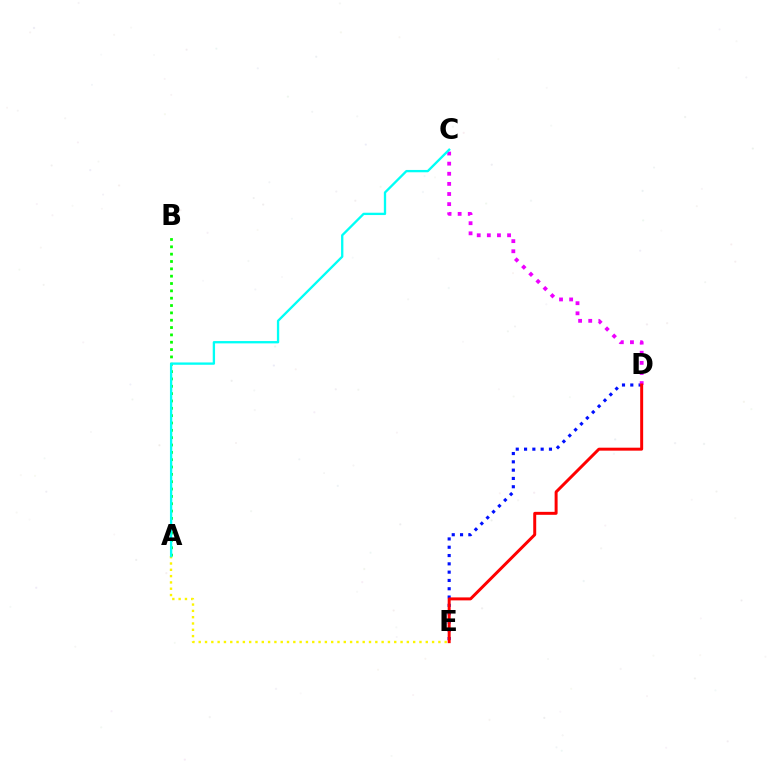{('A', 'B'): [{'color': '#08ff00', 'line_style': 'dotted', 'thickness': 1.99}], ('D', 'E'): [{'color': '#0010ff', 'line_style': 'dotted', 'thickness': 2.26}, {'color': '#ff0000', 'line_style': 'solid', 'thickness': 2.14}], ('C', 'D'): [{'color': '#ee00ff', 'line_style': 'dotted', 'thickness': 2.75}], ('A', 'E'): [{'color': '#fcf500', 'line_style': 'dotted', 'thickness': 1.71}], ('A', 'C'): [{'color': '#00fff6', 'line_style': 'solid', 'thickness': 1.67}]}